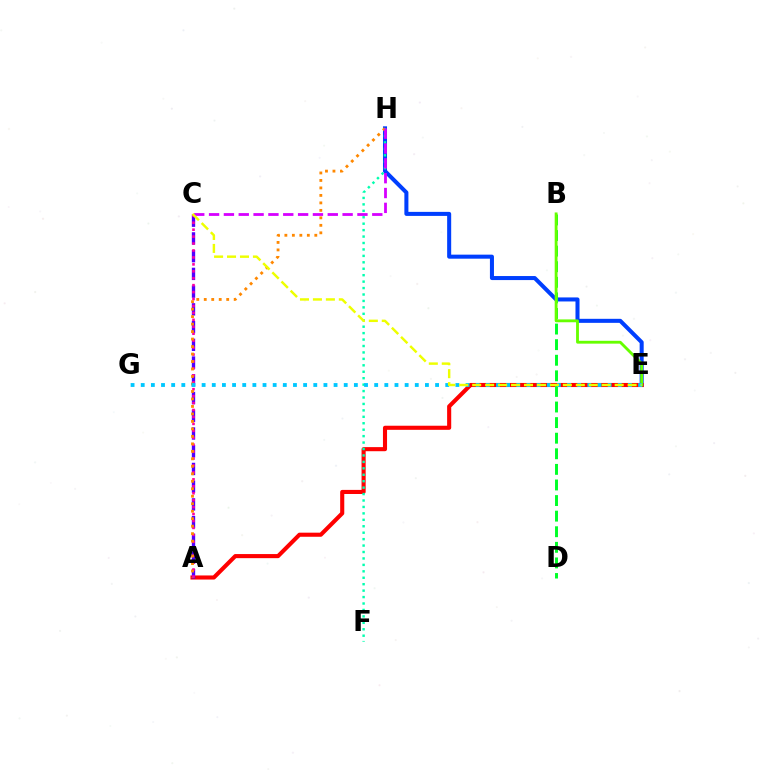{('E', 'H'): [{'color': '#003fff', 'line_style': 'solid', 'thickness': 2.9}], ('A', 'E'): [{'color': '#ff0000', 'line_style': 'solid', 'thickness': 2.95}], ('A', 'C'): [{'color': '#4f00ff', 'line_style': 'dashed', 'thickness': 2.41}, {'color': '#ff00a0', 'line_style': 'dotted', 'thickness': 1.88}], ('B', 'D'): [{'color': '#00ff27', 'line_style': 'dashed', 'thickness': 2.12}], ('F', 'H'): [{'color': '#00ffaf', 'line_style': 'dotted', 'thickness': 1.75}], ('A', 'H'): [{'color': '#ff8800', 'line_style': 'dotted', 'thickness': 2.03}], ('C', 'H'): [{'color': '#d600ff', 'line_style': 'dashed', 'thickness': 2.02}], ('B', 'E'): [{'color': '#66ff00', 'line_style': 'solid', 'thickness': 2.05}], ('E', 'G'): [{'color': '#00c7ff', 'line_style': 'dotted', 'thickness': 2.76}], ('C', 'E'): [{'color': '#eeff00', 'line_style': 'dashed', 'thickness': 1.76}]}